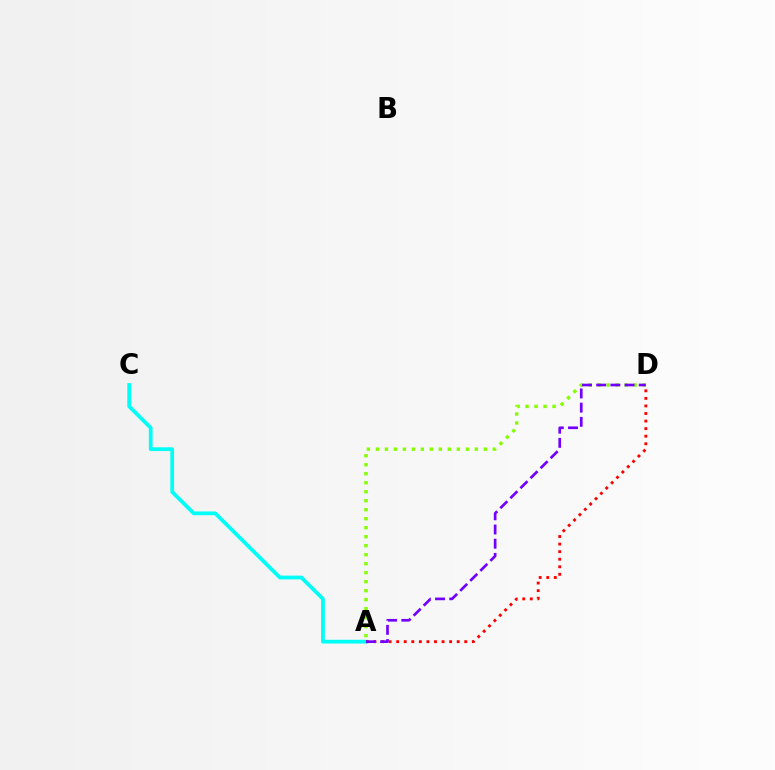{('A', 'C'): [{'color': '#00fff6', 'line_style': 'solid', 'thickness': 2.71}], ('A', 'D'): [{'color': '#ff0000', 'line_style': 'dotted', 'thickness': 2.06}, {'color': '#84ff00', 'line_style': 'dotted', 'thickness': 2.44}, {'color': '#7200ff', 'line_style': 'dashed', 'thickness': 1.93}]}